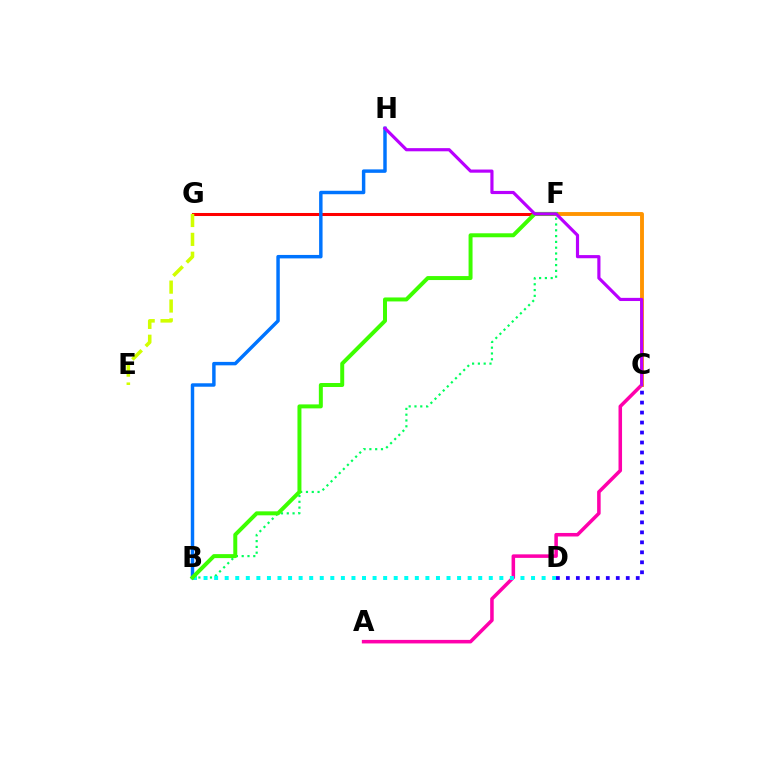{('B', 'F'): [{'color': '#00ff5c', 'line_style': 'dotted', 'thickness': 1.57}, {'color': '#3dff00', 'line_style': 'solid', 'thickness': 2.86}], ('F', 'G'): [{'color': '#ff0000', 'line_style': 'solid', 'thickness': 2.19}], ('A', 'C'): [{'color': '#ff00ac', 'line_style': 'solid', 'thickness': 2.55}], ('B', 'D'): [{'color': '#00fff6', 'line_style': 'dotted', 'thickness': 2.87}], ('C', 'F'): [{'color': '#ff9400', 'line_style': 'solid', 'thickness': 2.79}], ('B', 'H'): [{'color': '#0074ff', 'line_style': 'solid', 'thickness': 2.49}], ('E', 'G'): [{'color': '#d1ff00', 'line_style': 'dashed', 'thickness': 2.56}], ('C', 'D'): [{'color': '#2500ff', 'line_style': 'dotted', 'thickness': 2.71}], ('C', 'H'): [{'color': '#b900ff', 'line_style': 'solid', 'thickness': 2.28}]}